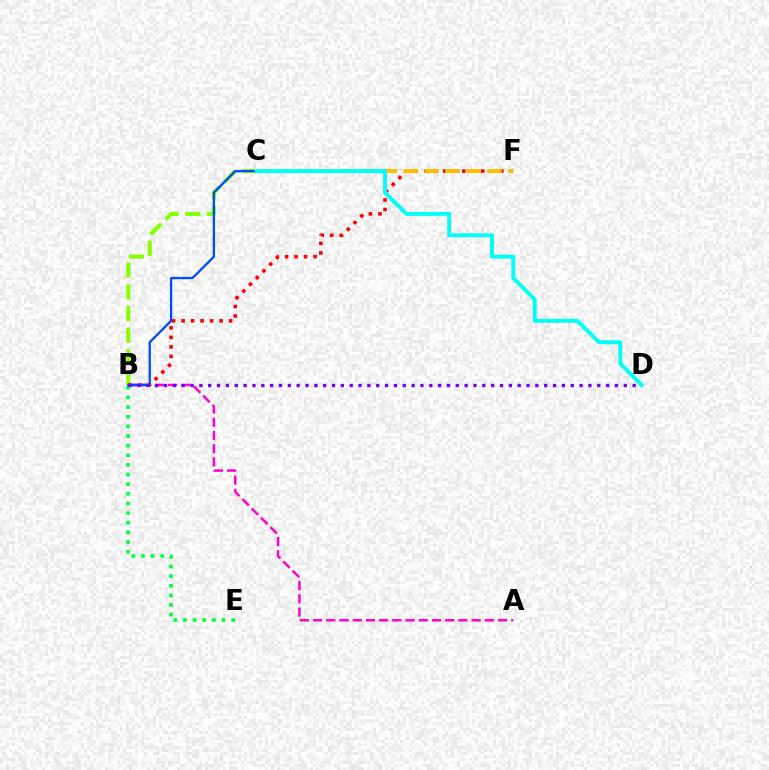{('B', 'C'): [{'color': '#84ff00', 'line_style': 'dashed', 'thickness': 2.94}, {'color': '#004bff', 'line_style': 'solid', 'thickness': 1.67}], ('A', 'B'): [{'color': '#ff00cf', 'line_style': 'dashed', 'thickness': 1.79}], ('B', 'F'): [{'color': '#ff0000', 'line_style': 'dotted', 'thickness': 2.58}], ('B', 'E'): [{'color': '#00ff39', 'line_style': 'dotted', 'thickness': 2.62}], ('B', 'D'): [{'color': '#7200ff', 'line_style': 'dotted', 'thickness': 2.4}], ('C', 'F'): [{'color': '#ffbd00', 'line_style': 'dashed', 'thickness': 2.84}], ('C', 'D'): [{'color': '#00fff6', 'line_style': 'solid', 'thickness': 2.82}]}